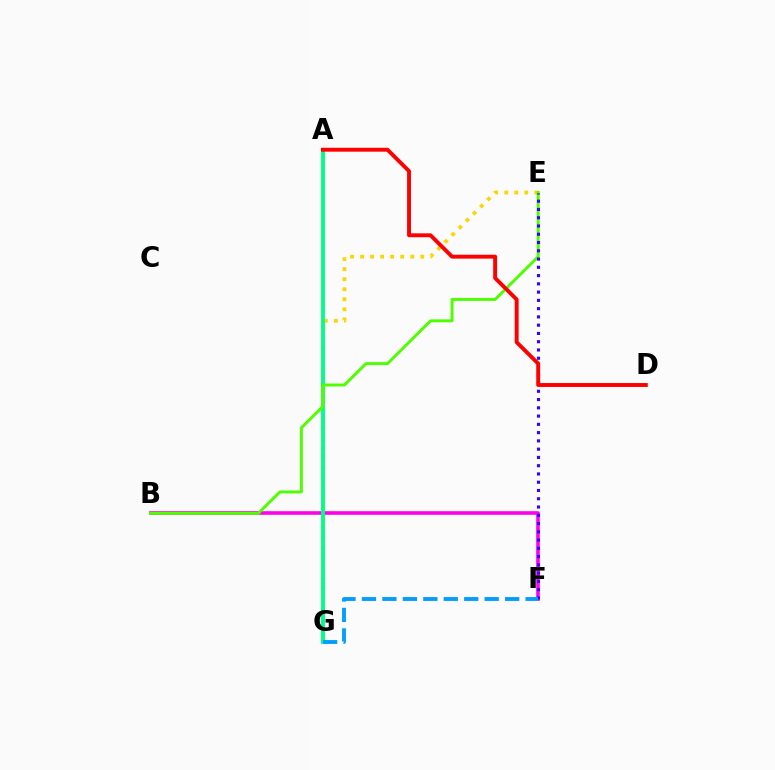{('B', 'F'): [{'color': '#ff00ed', 'line_style': 'solid', 'thickness': 2.6}], ('E', 'G'): [{'color': '#ffd500', 'line_style': 'dotted', 'thickness': 2.73}], ('A', 'G'): [{'color': '#00ff86', 'line_style': 'solid', 'thickness': 2.8}], ('B', 'E'): [{'color': '#4fff00', 'line_style': 'solid', 'thickness': 2.11}], ('E', 'F'): [{'color': '#3700ff', 'line_style': 'dotted', 'thickness': 2.25}], ('F', 'G'): [{'color': '#009eff', 'line_style': 'dashed', 'thickness': 2.78}], ('A', 'D'): [{'color': '#ff0000', 'line_style': 'solid', 'thickness': 2.81}]}